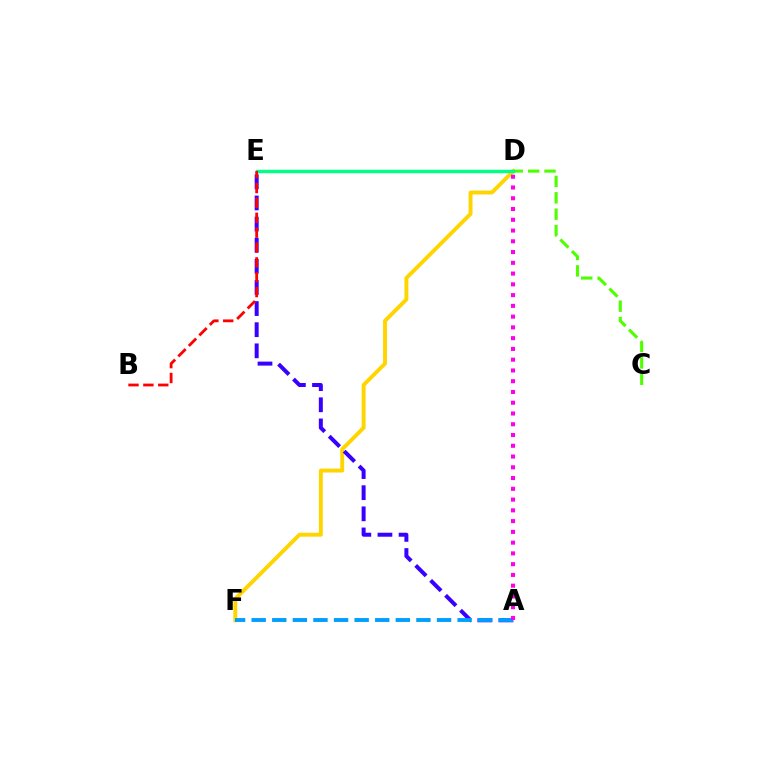{('D', 'F'): [{'color': '#ffd500', 'line_style': 'solid', 'thickness': 2.81}], ('A', 'E'): [{'color': '#3700ff', 'line_style': 'dashed', 'thickness': 2.87}], ('C', 'D'): [{'color': '#4fff00', 'line_style': 'dashed', 'thickness': 2.23}], ('D', 'E'): [{'color': '#00ff86', 'line_style': 'solid', 'thickness': 2.46}], ('B', 'E'): [{'color': '#ff0000', 'line_style': 'dashed', 'thickness': 2.02}], ('A', 'F'): [{'color': '#009eff', 'line_style': 'dashed', 'thickness': 2.8}], ('A', 'D'): [{'color': '#ff00ed', 'line_style': 'dotted', 'thickness': 2.92}]}